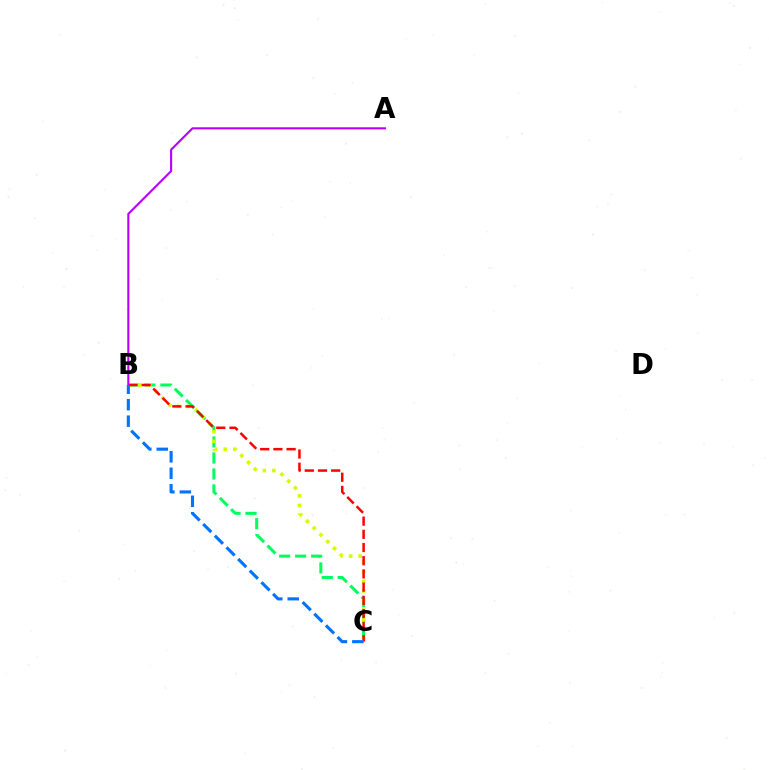{('B', 'C'): [{'color': '#00ff5c', 'line_style': 'dashed', 'thickness': 2.17}, {'color': '#d1ff00', 'line_style': 'dotted', 'thickness': 2.6}, {'color': '#ff0000', 'line_style': 'dashed', 'thickness': 1.79}, {'color': '#0074ff', 'line_style': 'dashed', 'thickness': 2.24}], ('A', 'B'): [{'color': '#b900ff', 'line_style': 'solid', 'thickness': 1.51}]}